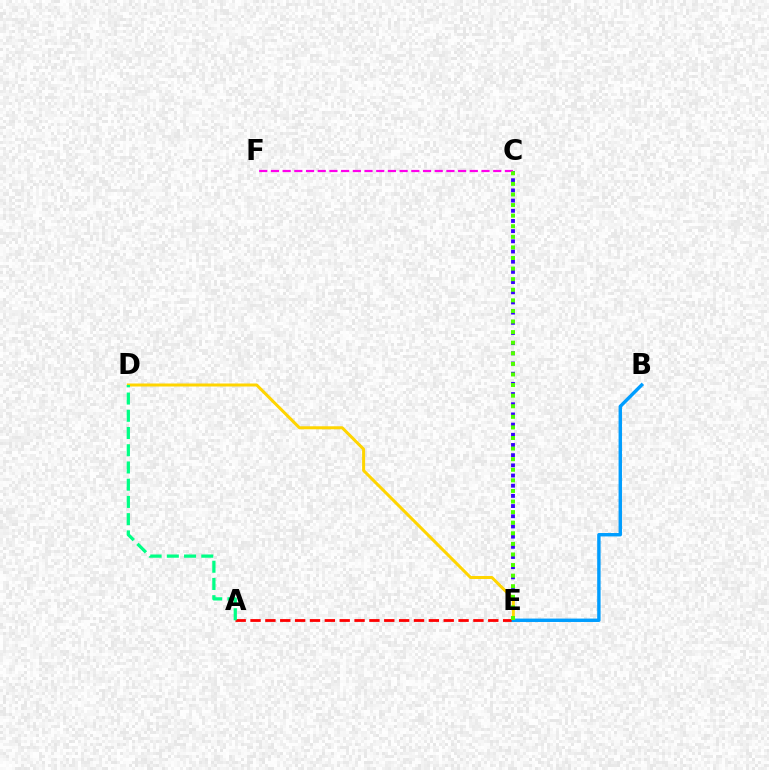{('C', 'E'): [{'color': '#3700ff', 'line_style': 'dotted', 'thickness': 2.77}, {'color': '#4fff00', 'line_style': 'dotted', 'thickness': 2.88}], ('D', 'E'): [{'color': '#ffd500', 'line_style': 'solid', 'thickness': 2.17}], ('A', 'E'): [{'color': '#ff0000', 'line_style': 'dashed', 'thickness': 2.02}], ('A', 'D'): [{'color': '#00ff86', 'line_style': 'dashed', 'thickness': 2.34}], ('C', 'F'): [{'color': '#ff00ed', 'line_style': 'dashed', 'thickness': 1.59}], ('B', 'E'): [{'color': '#009eff', 'line_style': 'solid', 'thickness': 2.45}]}